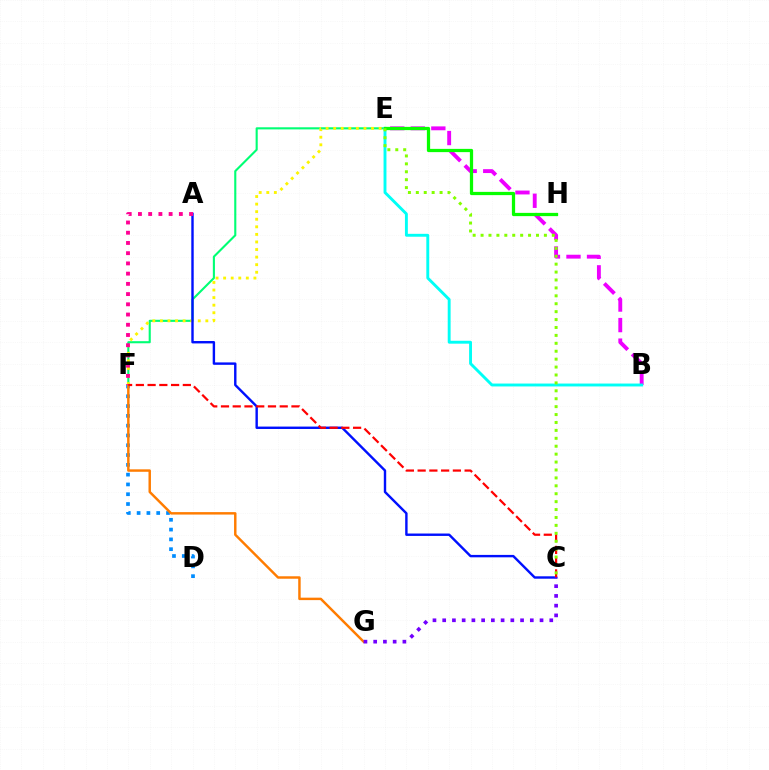{('B', 'E'): [{'color': '#ee00ff', 'line_style': 'dashed', 'thickness': 2.79}, {'color': '#00fff6', 'line_style': 'solid', 'thickness': 2.09}], ('E', 'F'): [{'color': '#00ff74', 'line_style': 'solid', 'thickness': 1.52}, {'color': '#fcf500', 'line_style': 'dotted', 'thickness': 2.06}], ('D', 'F'): [{'color': '#008cff', 'line_style': 'dotted', 'thickness': 2.66}], ('F', 'G'): [{'color': '#ff7c00', 'line_style': 'solid', 'thickness': 1.76}], ('A', 'C'): [{'color': '#0010ff', 'line_style': 'solid', 'thickness': 1.73}], ('A', 'F'): [{'color': '#ff0094', 'line_style': 'dotted', 'thickness': 2.78}], ('E', 'H'): [{'color': '#08ff00', 'line_style': 'solid', 'thickness': 2.34}], ('C', 'F'): [{'color': '#ff0000', 'line_style': 'dashed', 'thickness': 1.6}], ('C', 'E'): [{'color': '#84ff00', 'line_style': 'dotted', 'thickness': 2.15}], ('C', 'G'): [{'color': '#7200ff', 'line_style': 'dotted', 'thickness': 2.64}]}